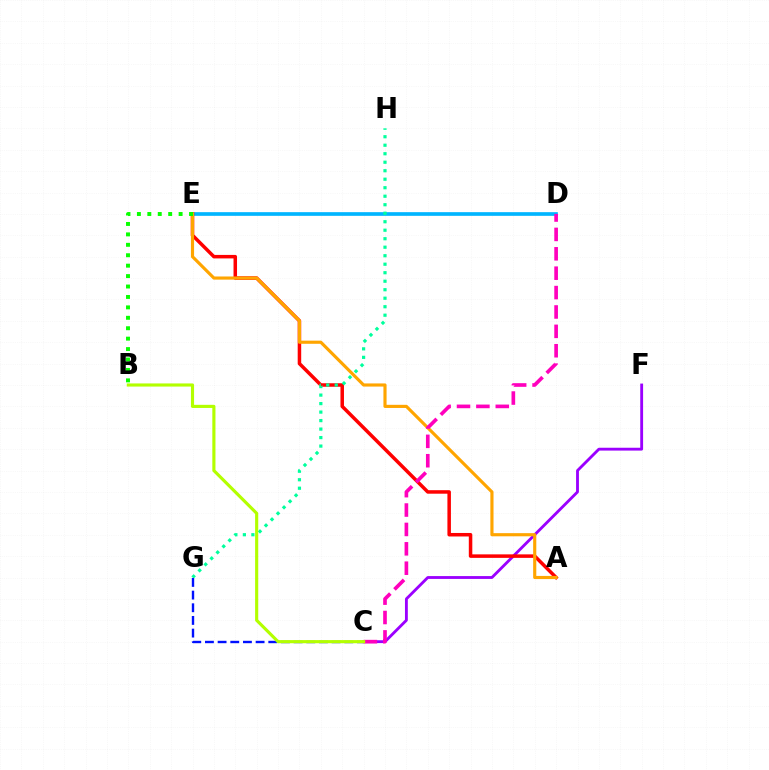{('C', 'F'): [{'color': '#9b00ff', 'line_style': 'solid', 'thickness': 2.05}], ('D', 'E'): [{'color': '#00b5ff', 'line_style': 'solid', 'thickness': 2.64}], ('A', 'E'): [{'color': '#ff0000', 'line_style': 'solid', 'thickness': 2.52}, {'color': '#ffa500', 'line_style': 'solid', 'thickness': 2.27}], ('B', 'E'): [{'color': '#08ff00', 'line_style': 'dotted', 'thickness': 2.83}], ('G', 'H'): [{'color': '#00ff9d', 'line_style': 'dotted', 'thickness': 2.31}], ('C', 'G'): [{'color': '#0010ff', 'line_style': 'dashed', 'thickness': 1.72}], ('C', 'D'): [{'color': '#ff00bd', 'line_style': 'dashed', 'thickness': 2.63}], ('B', 'C'): [{'color': '#b3ff00', 'line_style': 'solid', 'thickness': 2.26}]}